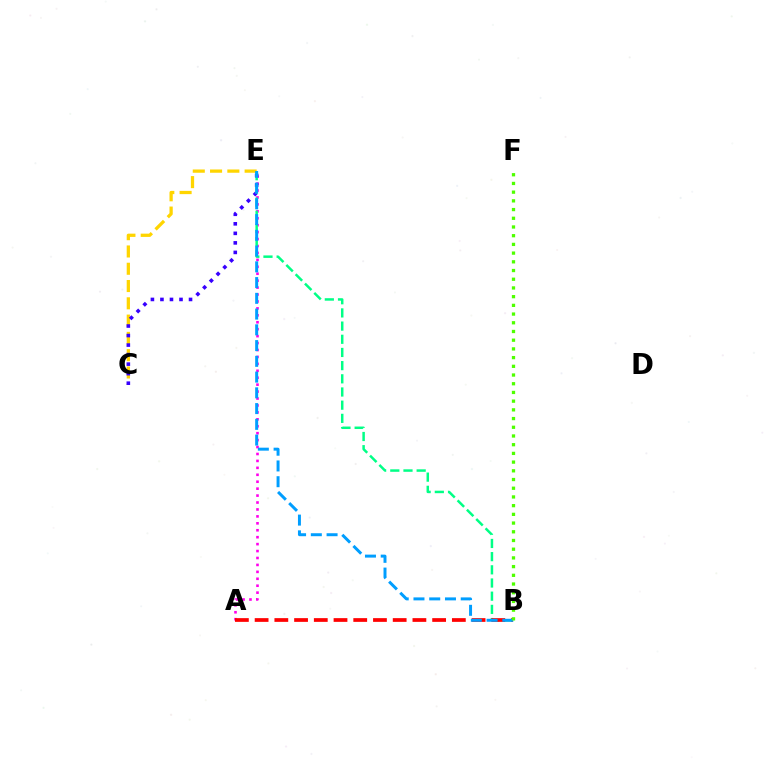{('A', 'E'): [{'color': '#ff00ed', 'line_style': 'dotted', 'thickness': 1.88}], ('C', 'E'): [{'color': '#ffd500', 'line_style': 'dashed', 'thickness': 2.35}, {'color': '#3700ff', 'line_style': 'dotted', 'thickness': 2.59}], ('B', 'E'): [{'color': '#00ff86', 'line_style': 'dashed', 'thickness': 1.79}, {'color': '#009eff', 'line_style': 'dashed', 'thickness': 2.14}], ('A', 'B'): [{'color': '#ff0000', 'line_style': 'dashed', 'thickness': 2.68}], ('B', 'F'): [{'color': '#4fff00', 'line_style': 'dotted', 'thickness': 2.37}]}